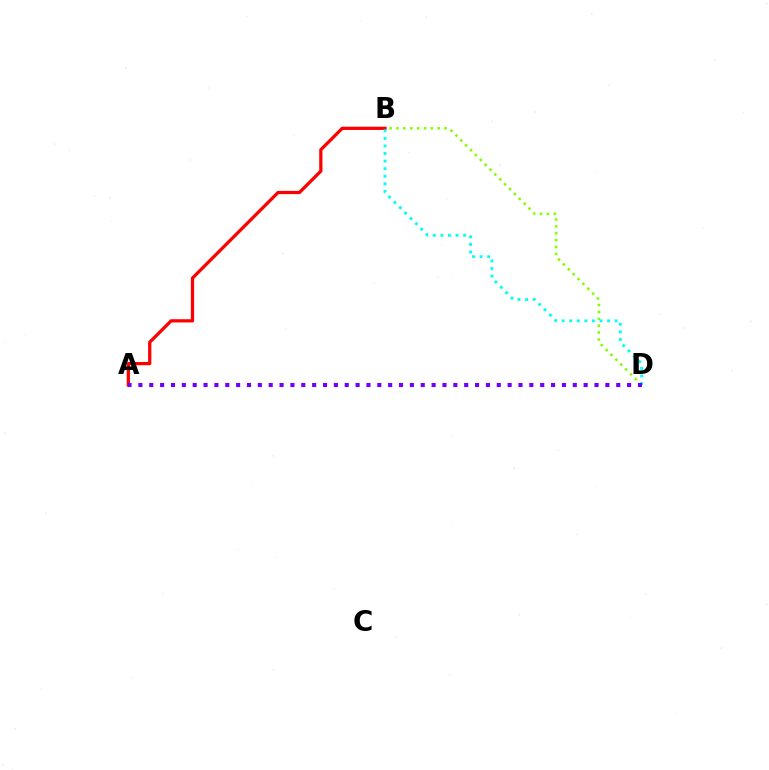{('B', 'D'): [{'color': '#84ff00', 'line_style': 'dotted', 'thickness': 1.87}, {'color': '#00fff6', 'line_style': 'dotted', 'thickness': 2.06}], ('A', 'B'): [{'color': '#ff0000', 'line_style': 'solid', 'thickness': 2.34}], ('A', 'D'): [{'color': '#7200ff', 'line_style': 'dotted', 'thickness': 2.95}]}